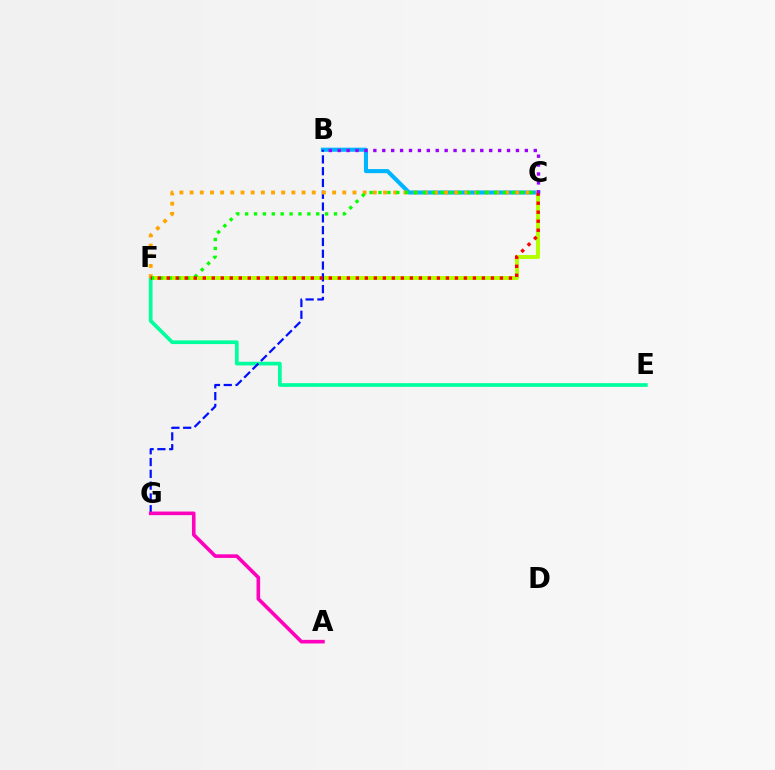{('C', 'F'): [{'color': '#b3ff00', 'line_style': 'solid', 'thickness': 2.87}, {'color': '#ffa500', 'line_style': 'dotted', 'thickness': 2.77}, {'color': '#08ff00', 'line_style': 'dotted', 'thickness': 2.41}, {'color': '#ff0000', 'line_style': 'dotted', 'thickness': 2.45}], ('E', 'F'): [{'color': '#00ff9d', 'line_style': 'solid', 'thickness': 2.66}], ('B', 'C'): [{'color': '#00b5ff', 'line_style': 'solid', 'thickness': 2.94}, {'color': '#9b00ff', 'line_style': 'dotted', 'thickness': 2.42}], ('B', 'G'): [{'color': '#0010ff', 'line_style': 'dashed', 'thickness': 1.6}], ('A', 'G'): [{'color': '#ff00bd', 'line_style': 'solid', 'thickness': 2.6}]}